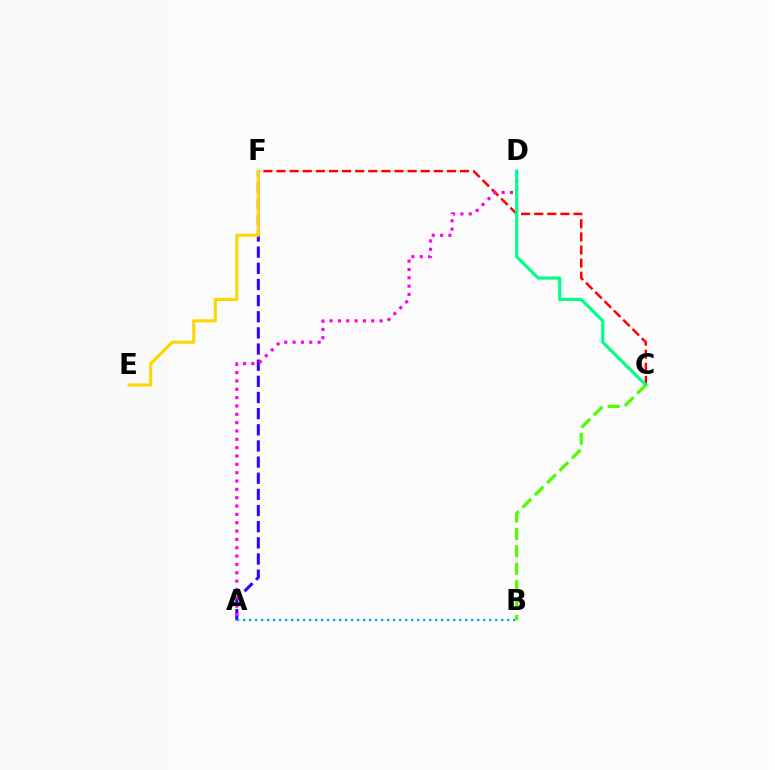{('A', 'F'): [{'color': '#3700ff', 'line_style': 'dashed', 'thickness': 2.19}], ('C', 'F'): [{'color': '#ff0000', 'line_style': 'dashed', 'thickness': 1.78}], ('E', 'F'): [{'color': '#ffd500', 'line_style': 'solid', 'thickness': 2.23}], ('A', 'B'): [{'color': '#009eff', 'line_style': 'dotted', 'thickness': 1.63}], ('A', 'D'): [{'color': '#ff00ed', 'line_style': 'dotted', 'thickness': 2.27}], ('C', 'D'): [{'color': '#00ff86', 'line_style': 'solid', 'thickness': 2.29}], ('B', 'C'): [{'color': '#4fff00', 'line_style': 'dashed', 'thickness': 2.37}]}